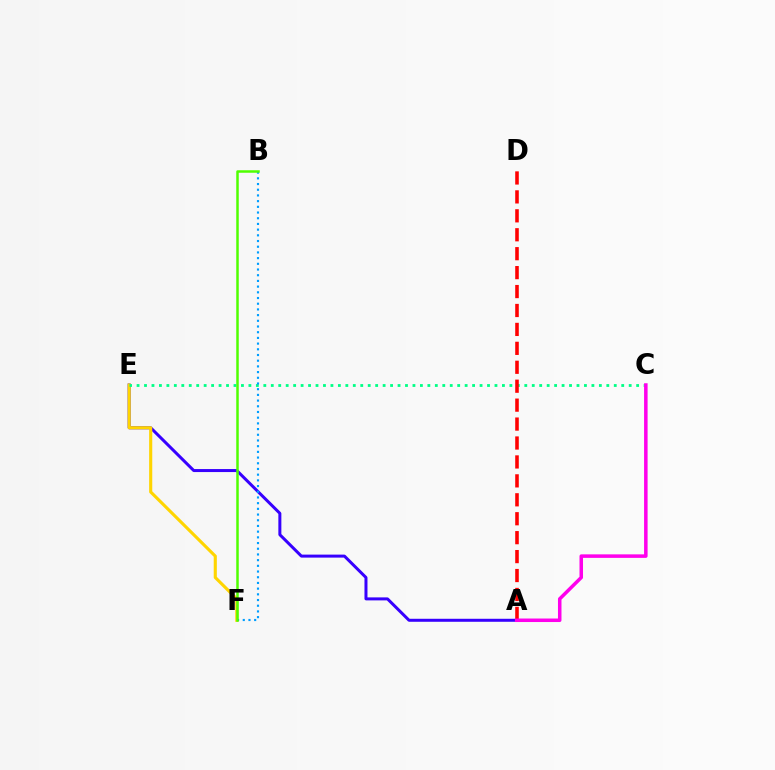{('A', 'E'): [{'color': '#3700ff', 'line_style': 'solid', 'thickness': 2.16}], ('E', 'F'): [{'color': '#ffd500', 'line_style': 'solid', 'thickness': 2.24}], ('C', 'E'): [{'color': '#00ff86', 'line_style': 'dotted', 'thickness': 2.03}], ('A', 'D'): [{'color': '#ff0000', 'line_style': 'dashed', 'thickness': 2.57}], ('B', 'F'): [{'color': '#009eff', 'line_style': 'dotted', 'thickness': 1.55}, {'color': '#4fff00', 'line_style': 'solid', 'thickness': 1.8}], ('A', 'C'): [{'color': '#ff00ed', 'line_style': 'solid', 'thickness': 2.53}]}